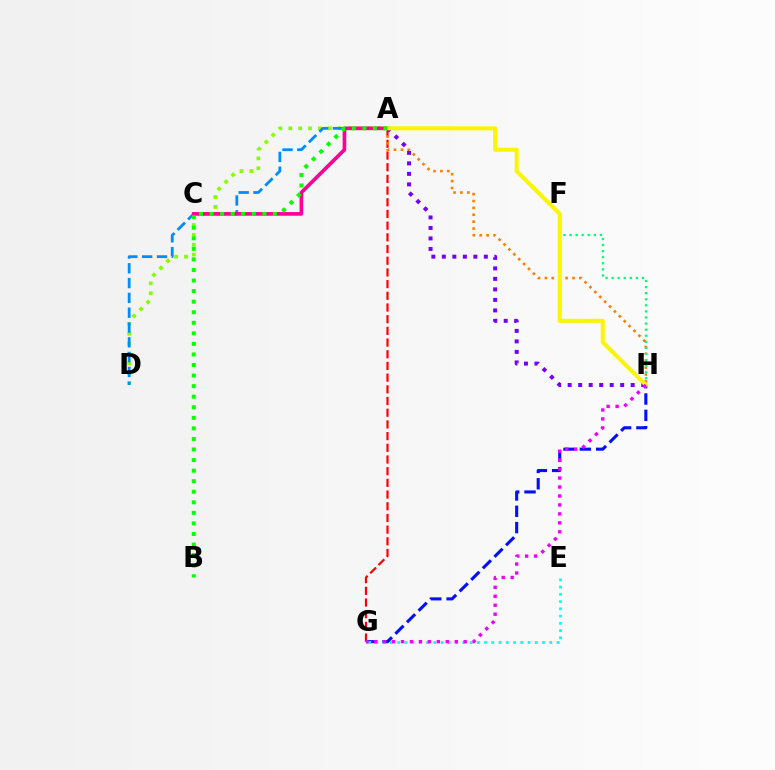{('A', 'D'): [{'color': '#84ff00', 'line_style': 'dotted', 'thickness': 2.68}, {'color': '#008cff', 'line_style': 'dashed', 'thickness': 2.01}], ('G', 'H'): [{'color': '#0010ff', 'line_style': 'dashed', 'thickness': 2.22}, {'color': '#ee00ff', 'line_style': 'dotted', 'thickness': 2.43}], ('E', 'G'): [{'color': '#00fff6', 'line_style': 'dotted', 'thickness': 1.97}], ('A', 'C'): [{'color': '#ff0094', 'line_style': 'solid', 'thickness': 2.63}], ('A', 'G'): [{'color': '#ff0000', 'line_style': 'dashed', 'thickness': 1.59}], ('A', 'H'): [{'color': '#ff7c00', 'line_style': 'dotted', 'thickness': 1.87}, {'color': '#7200ff', 'line_style': 'dotted', 'thickness': 2.85}, {'color': '#fcf500', 'line_style': 'solid', 'thickness': 2.89}], ('F', 'H'): [{'color': '#00ff74', 'line_style': 'dotted', 'thickness': 1.65}], ('A', 'B'): [{'color': '#08ff00', 'line_style': 'dotted', 'thickness': 2.87}]}